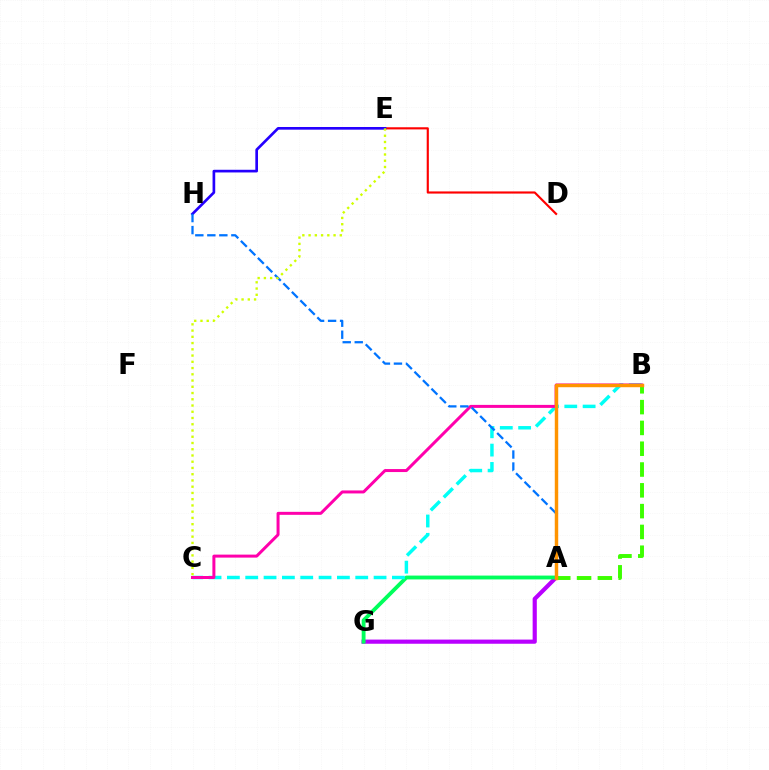{('A', 'G'): [{'color': '#b900ff', 'line_style': 'solid', 'thickness': 3.0}, {'color': '#00ff5c', 'line_style': 'solid', 'thickness': 2.77}], ('D', 'E'): [{'color': '#ff0000', 'line_style': 'solid', 'thickness': 1.55}], ('A', 'B'): [{'color': '#3dff00', 'line_style': 'dashed', 'thickness': 2.83}, {'color': '#ff9400', 'line_style': 'solid', 'thickness': 2.47}], ('E', 'H'): [{'color': '#2500ff', 'line_style': 'solid', 'thickness': 1.93}], ('B', 'C'): [{'color': '#00fff6', 'line_style': 'dashed', 'thickness': 2.49}, {'color': '#ff00ac', 'line_style': 'solid', 'thickness': 2.16}], ('A', 'H'): [{'color': '#0074ff', 'line_style': 'dashed', 'thickness': 1.63}], ('C', 'E'): [{'color': '#d1ff00', 'line_style': 'dotted', 'thickness': 1.7}]}